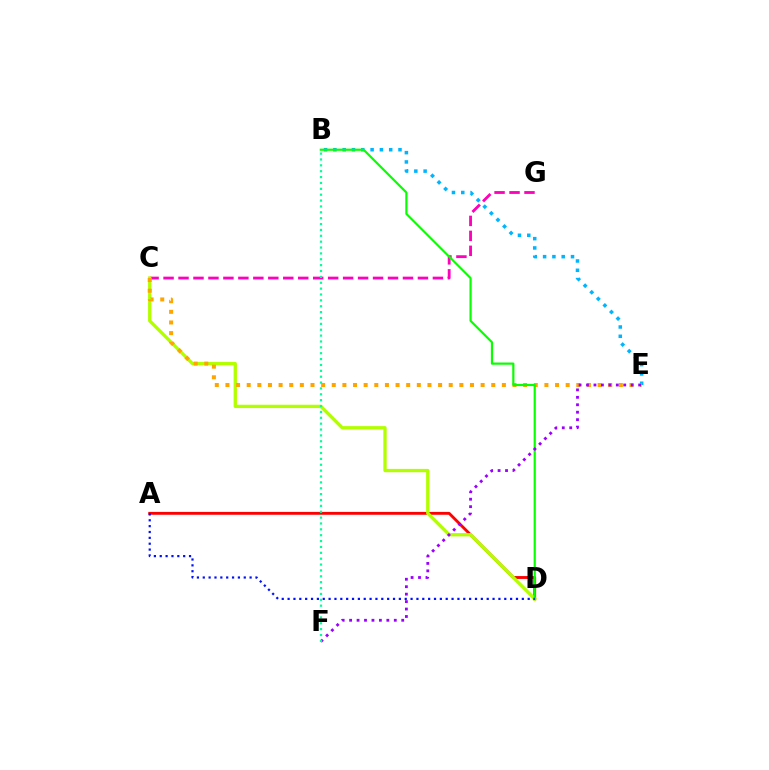{('C', 'G'): [{'color': '#ff00bd', 'line_style': 'dashed', 'thickness': 2.03}], ('B', 'E'): [{'color': '#00b5ff', 'line_style': 'dotted', 'thickness': 2.53}], ('A', 'D'): [{'color': '#ff0000', 'line_style': 'solid', 'thickness': 2.06}, {'color': '#0010ff', 'line_style': 'dotted', 'thickness': 1.59}], ('C', 'D'): [{'color': '#b3ff00', 'line_style': 'solid', 'thickness': 2.39}], ('C', 'E'): [{'color': '#ffa500', 'line_style': 'dotted', 'thickness': 2.89}], ('B', 'D'): [{'color': '#08ff00', 'line_style': 'solid', 'thickness': 1.57}], ('E', 'F'): [{'color': '#9b00ff', 'line_style': 'dotted', 'thickness': 2.02}], ('B', 'F'): [{'color': '#00ff9d', 'line_style': 'dotted', 'thickness': 1.6}]}